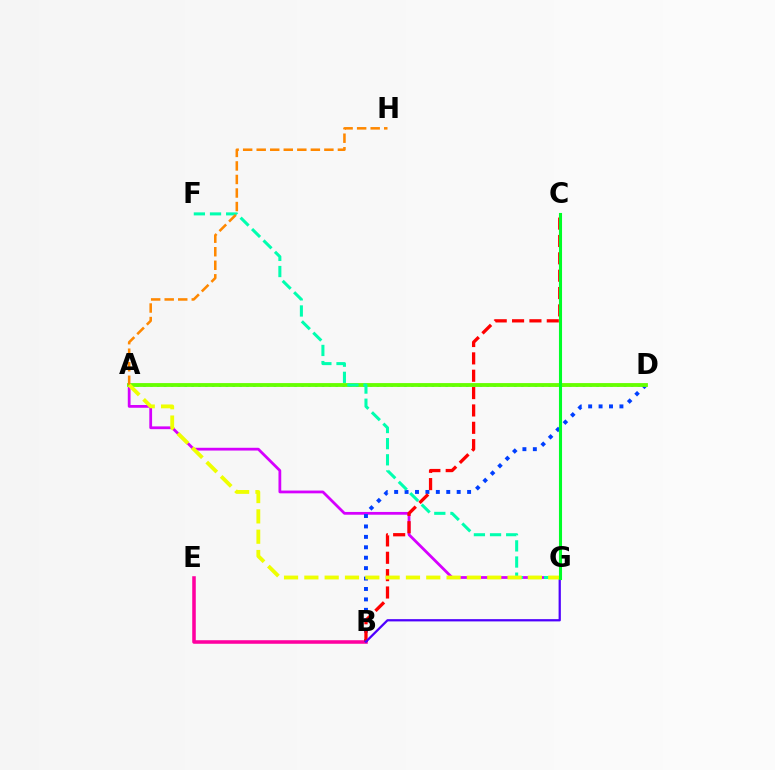{('B', 'E'): [{'color': '#ff00a0', 'line_style': 'solid', 'thickness': 2.55}], ('A', 'G'): [{'color': '#d600ff', 'line_style': 'solid', 'thickness': 2.0}, {'color': '#eeff00', 'line_style': 'dashed', 'thickness': 2.76}], ('B', 'D'): [{'color': '#003fff', 'line_style': 'dotted', 'thickness': 2.83}], ('A', 'D'): [{'color': '#00c7ff', 'line_style': 'dotted', 'thickness': 1.87}, {'color': '#66ff00', 'line_style': 'solid', 'thickness': 2.75}], ('B', 'C'): [{'color': '#ff0000', 'line_style': 'dashed', 'thickness': 2.36}], ('B', 'G'): [{'color': '#4f00ff', 'line_style': 'solid', 'thickness': 1.63}], ('F', 'G'): [{'color': '#00ffaf', 'line_style': 'dashed', 'thickness': 2.19}], ('A', 'H'): [{'color': '#ff8800', 'line_style': 'dashed', 'thickness': 1.84}], ('C', 'G'): [{'color': '#00ff27', 'line_style': 'solid', 'thickness': 2.22}]}